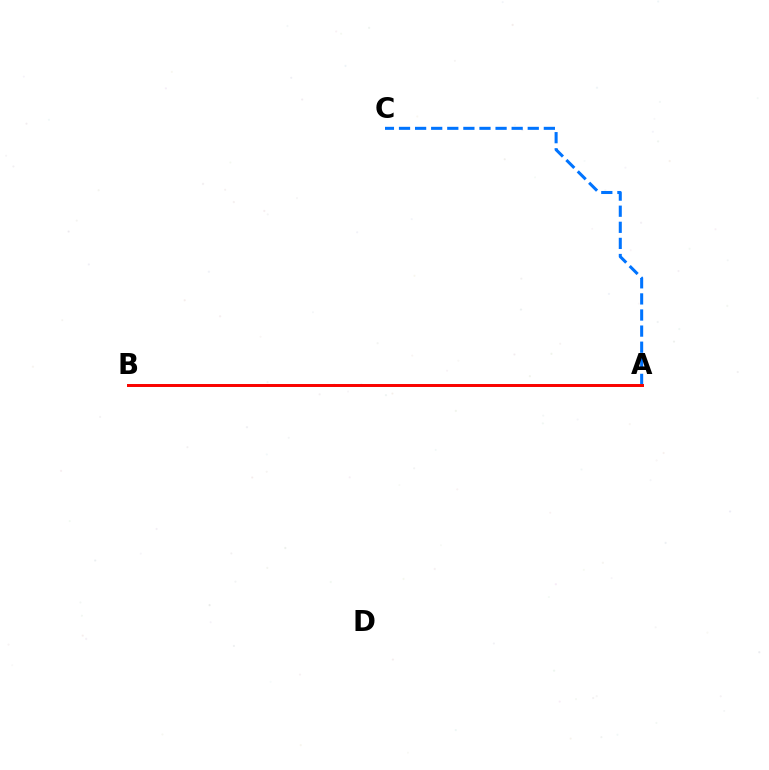{('A', 'B'): [{'color': '#d1ff00', 'line_style': 'dashed', 'thickness': 1.93}, {'color': '#b900ff', 'line_style': 'dashed', 'thickness': 2.01}, {'color': '#00ff5c', 'line_style': 'solid', 'thickness': 2.11}, {'color': '#ff0000', 'line_style': 'solid', 'thickness': 2.11}], ('A', 'C'): [{'color': '#0074ff', 'line_style': 'dashed', 'thickness': 2.19}]}